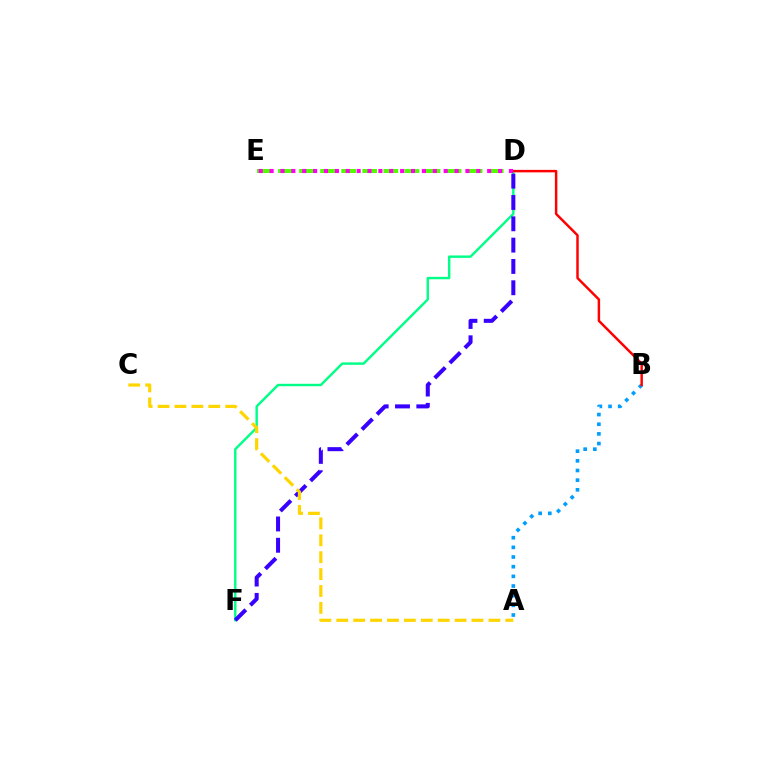{('A', 'B'): [{'color': '#009eff', 'line_style': 'dotted', 'thickness': 2.63}], ('D', 'F'): [{'color': '#00ff86', 'line_style': 'solid', 'thickness': 1.74}, {'color': '#3700ff', 'line_style': 'dashed', 'thickness': 2.9}], ('D', 'E'): [{'color': '#4fff00', 'line_style': 'dashed', 'thickness': 2.86}, {'color': '#ff00ed', 'line_style': 'dotted', 'thickness': 2.96}], ('B', 'D'): [{'color': '#ff0000', 'line_style': 'solid', 'thickness': 1.77}], ('A', 'C'): [{'color': '#ffd500', 'line_style': 'dashed', 'thickness': 2.3}]}